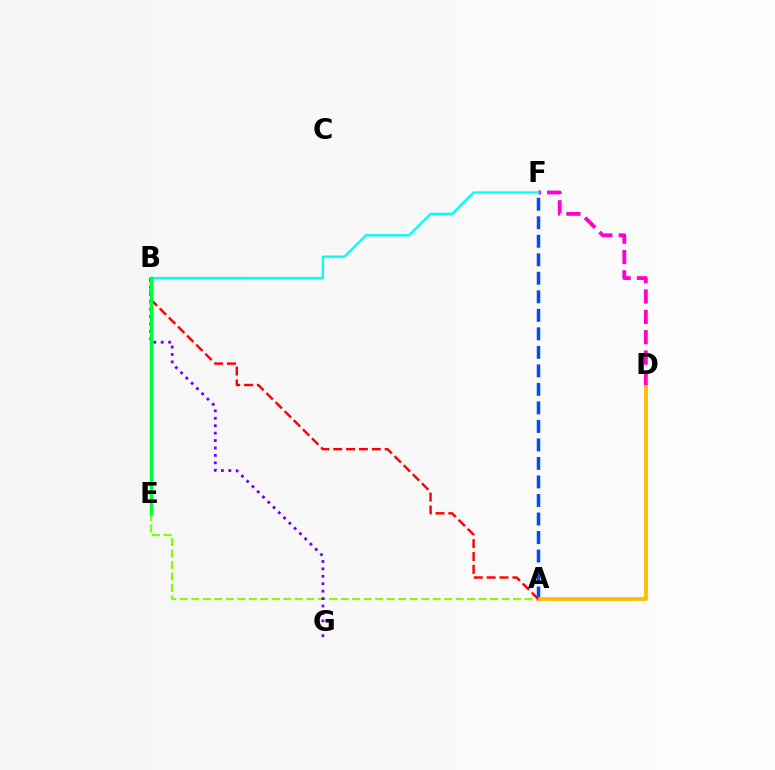{('A', 'F'): [{'color': '#004bff', 'line_style': 'dashed', 'thickness': 2.52}], ('A', 'E'): [{'color': '#84ff00', 'line_style': 'dashed', 'thickness': 1.56}], ('A', 'D'): [{'color': '#ffbd00', 'line_style': 'solid', 'thickness': 2.71}], ('D', 'F'): [{'color': '#ff00cf', 'line_style': 'dashed', 'thickness': 2.76}], ('B', 'F'): [{'color': '#00fff6', 'line_style': 'solid', 'thickness': 1.69}], ('B', 'G'): [{'color': '#7200ff', 'line_style': 'dotted', 'thickness': 2.02}], ('A', 'B'): [{'color': '#ff0000', 'line_style': 'dashed', 'thickness': 1.75}], ('B', 'E'): [{'color': '#00ff39', 'line_style': 'solid', 'thickness': 2.51}]}